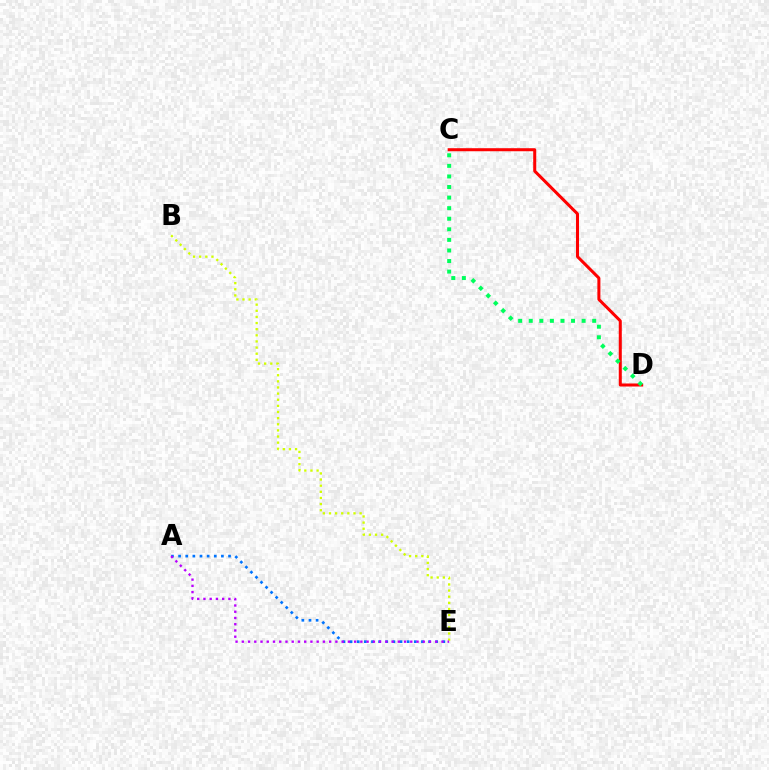{('B', 'E'): [{'color': '#d1ff00', 'line_style': 'dotted', 'thickness': 1.67}], ('A', 'E'): [{'color': '#0074ff', 'line_style': 'dotted', 'thickness': 1.94}, {'color': '#b900ff', 'line_style': 'dotted', 'thickness': 1.7}], ('C', 'D'): [{'color': '#ff0000', 'line_style': 'solid', 'thickness': 2.18}, {'color': '#00ff5c', 'line_style': 'dotted', 'thickness': 2.87}]}